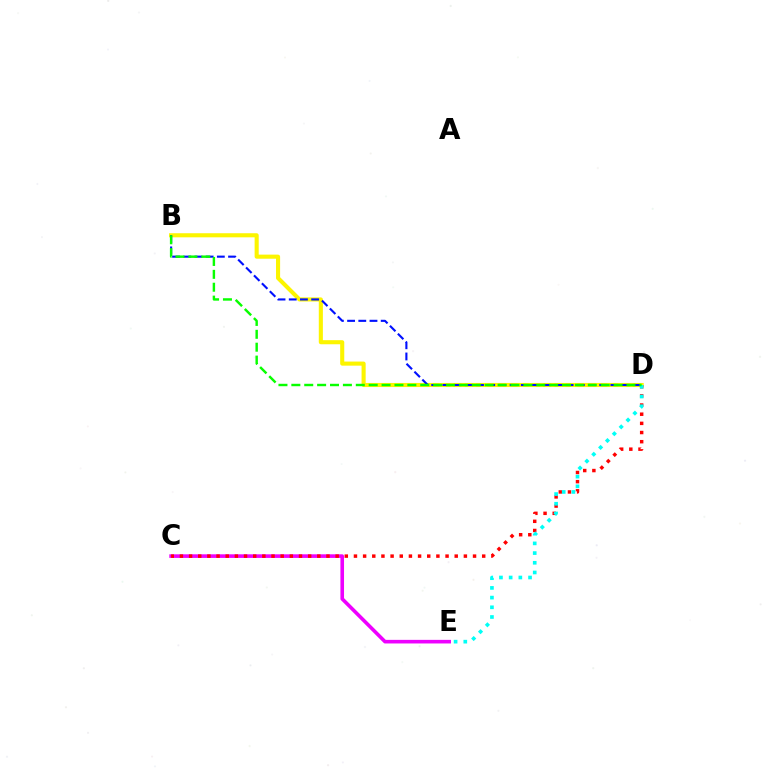{('C', 'E'): [{'color': '#ee00ff', 'line_style': 'solid', 'thickness': 2.6}], ('B', 'D'): [{'color': '#fcf500', 'line_style': 'solid', 'thickness': 2.94}, {'color': '#0010ff', 'line_style': 'dashed', 'thickness': 1.52}, {'color': '#08ff00', 'line_style': 'dashed', 'thickness': 1.75}], ('C', 'D'): [{'color': '#ff0000', 'line_style': 'dotted', 'thickness': 2.49}], ('D', 'E'): [{'color': '#00fff6', 'line_style': 'dotted', 'thickness': 2.64}]}